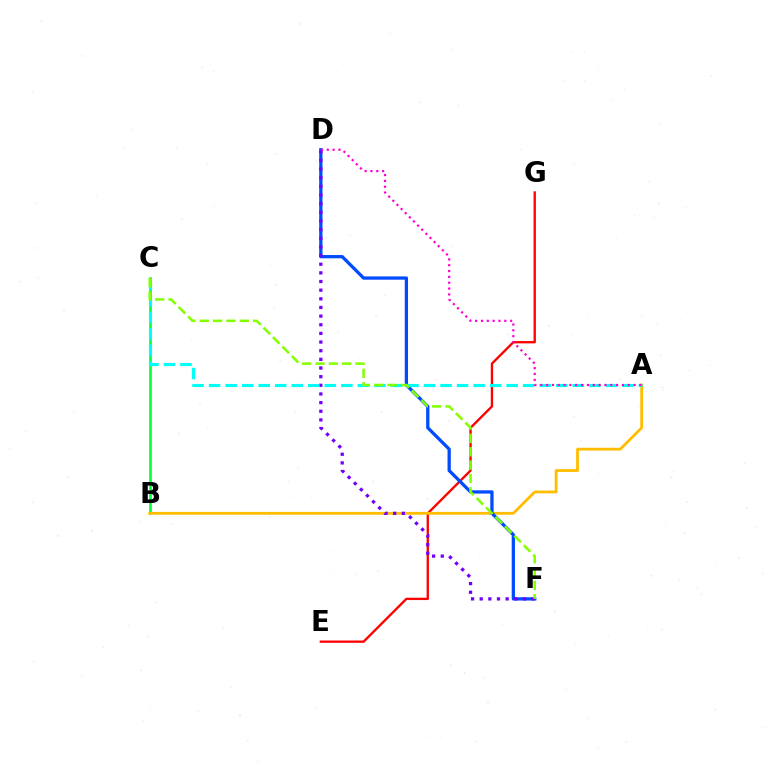{('E', 'G'): [{'color': '#ff0000', 'line_style': 'solid', 'thickness': 1.68}], ('B', 'C'): [{'color': '#00ff39', 'line_style': 'solid', 'thickness': 1.88}], ('A', 'B'): [{'color': '#ffbd00', 'line_style': 'solid', 'thickness': 2.02}], ('D', 'F'): [{'color': '#004bff', 'line_style': 'solid', 'thickness': 2.36}, {'color': '#7200ff', 'line_style': 'dotted', 'thickness': 2.35}], ('A', 'C'): [{'color': '#00fff6', 'line_style': 'dashed', 'thickness': 2.25}], ('C', 'F'): [{'color': '#84ff00', 'line_style': 'dashed', 'thickness': 1.81}], ('A', 'D'): [{'color': '#ff00cf', 'line_style': 'dotted', 'thickness': 1.59}]}